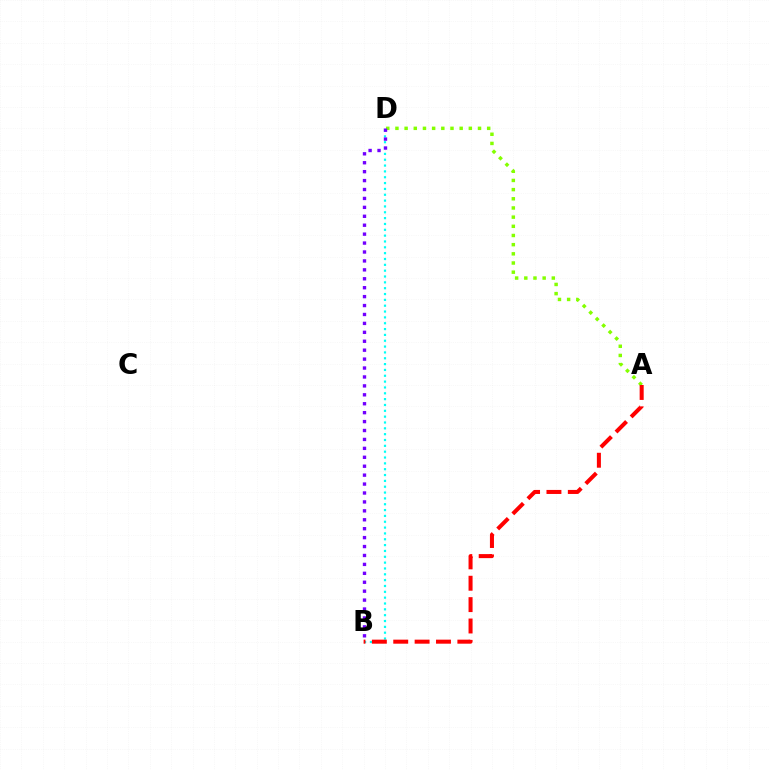{('B', 'D'): [{'color': '#00fff6', 'line_style': 'dotted', 'thickness': 1.59}, {'color': '#7200ff', 'line_style': 'dotted', 'thickness': 2.43}], ('A', 'D'): [{'color': '#84ff00', 'line_style': 'dotted', 'thickness': 2.49}], ('A', 'B'): [{'color': '#ff0000', 'line_style': 'dashed', 'thickness': 2.9}]}